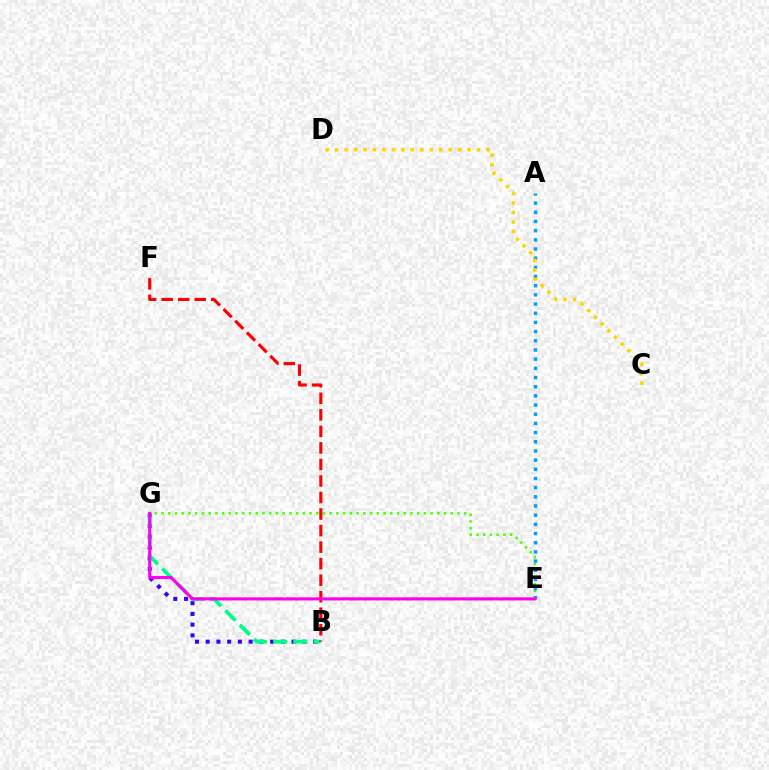{('E', 'G'): [{'color': '#4fff00', 'line_style': 'dotted', 'thickness': 1.83}, {'color': '#ff00ed', 'line_style': 'solid', 'thickness': 2.24}], ('B', 'G'): [{'color': '#3700ff', 'line_style': 'dotted', 'thickness': 2.92}, {'color': '#00ff86', 'line_style': 'dashed', 'thickness': 2.74}], ('A', 'E'): [{'color': '#009eff', 'line_style': 'dotted', 'thickness': 2.49}], ('C', 'D'): [{'color': '#ffd500', 'line_style': 'dotted', 'thickness': 2.57}], ('B', 'F'): [{'color': '#ff0000', 'line_style': 'dashed', 'thickness': 2.25}]}